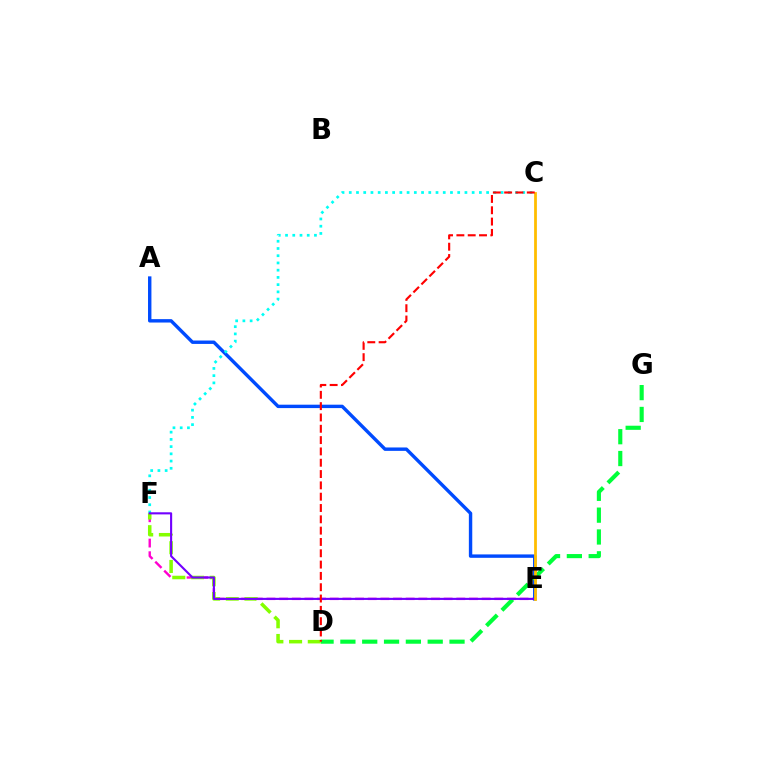{('E', 'F'): [{'color': '#ff00cf', 'line_style': 'dashed', 'thickness': 1.72}, {'color': '#7200ff', 'line_style': 'solid', 'thickness': 1.52}], ('A', 'E'): [{'color': '#004bff', 'line_style': 'solid', 'thickness': 2.45}], ('C', 'F'): [{'color': '#00fff6', 'line_style': 'dotted', 'thickness': 1.96}], ('D', 'G'): [{'color': '#00ff39', 'line_style': 'dashed', 'thickness': 2.97}], ('D', 'F'): [{'color': '#84ff00', 'line_style': 'dashed', 'thickness': 2.54}], ('C', 'E'): [{'color': '#ffbd00', 'line_style': 'solid', 'thickness': 2.0}], ('C', 'D'): [{'color': '#ff0000', 'line_style': 'dashed', 'thickness': 1.54}]}